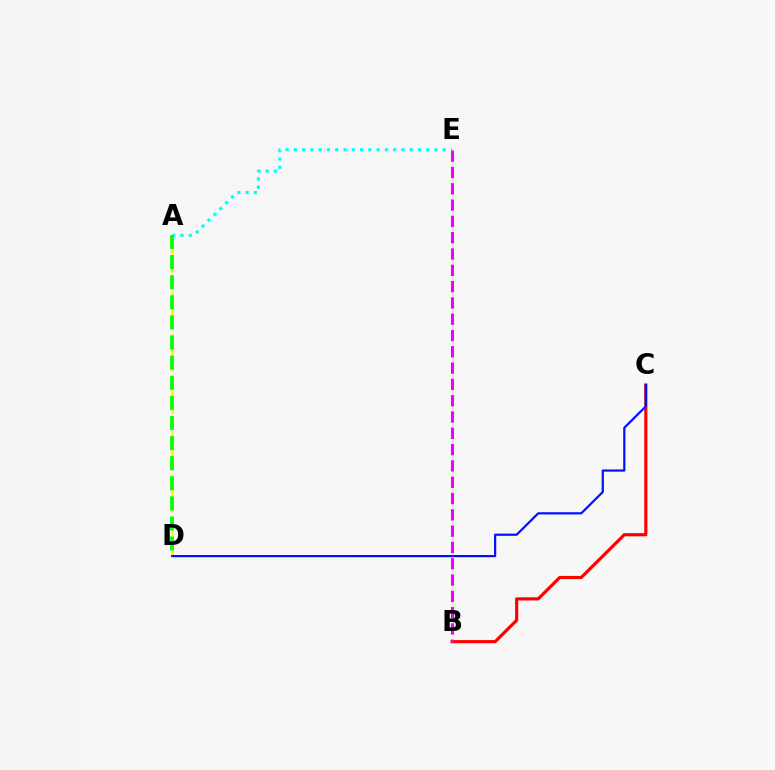{('A', 'E'): [{'color': '#00fff6', 'line_style': 'dotted', 'thickness': 2.25}], ('A', 'D'): [{'color': '#fcf500', 'line_style': 'dashed', 'thickness': 1.91}, {'color': '#08ff00', 'line_style': 'dashed', 'thickness': 2.73}], ('B', 'C'): [{'color': '#ff0000', 'line_style': 'solid', 'thickness': 2.27}], ('B', 'E'): [{'color': '#ee00ff', 'line_style': 'dashed', 'thickness': 2.21}], ('C', 'D'): [{'color': '#0010ff', 'line_style': 'solid', 'thickness': 1.59}]}